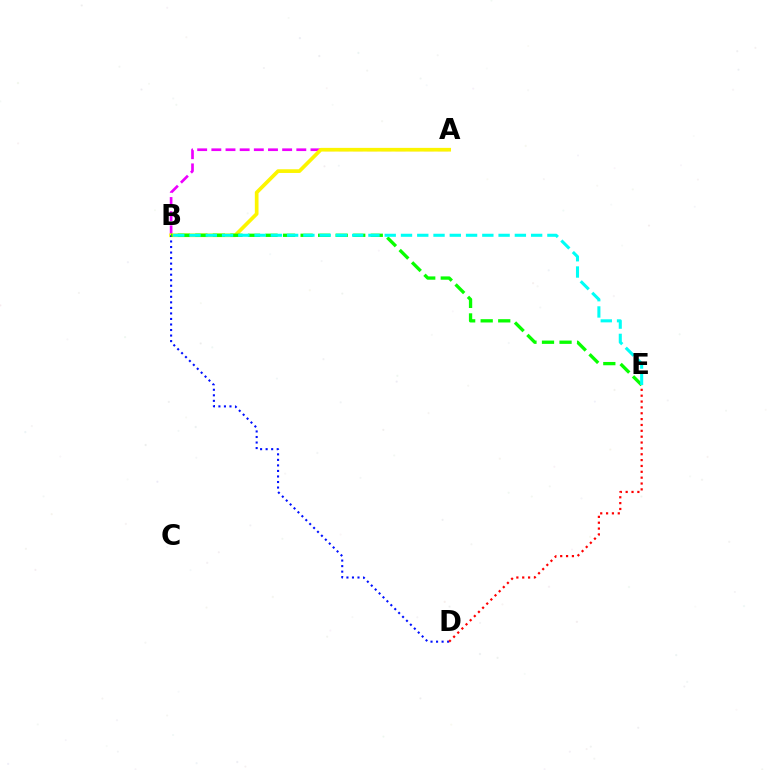{('A', 'B'): [{'color': '#ee00ff', 'line_style': 'dashed', 'thickness': 1.92}, {'color': '#fcf500', 'line_style': 'solid', 'thickness': 2.66}], ('B', 'D'): [{'color': '#0010ff', 'line_style': 'dotted', 'thickness': 1.5}], ('D', 'E'): [{'color': '#ff0000', 'line_style': 'dotted', 'thickness': 1.59}], ('B', 'E'): [{'color': '#08ff00', 'line_style': 'dashed', 'thickness': 2.38}, {'color': '#00fff6', 'line_style': 'dashed', 'thickness': 2.21}]}